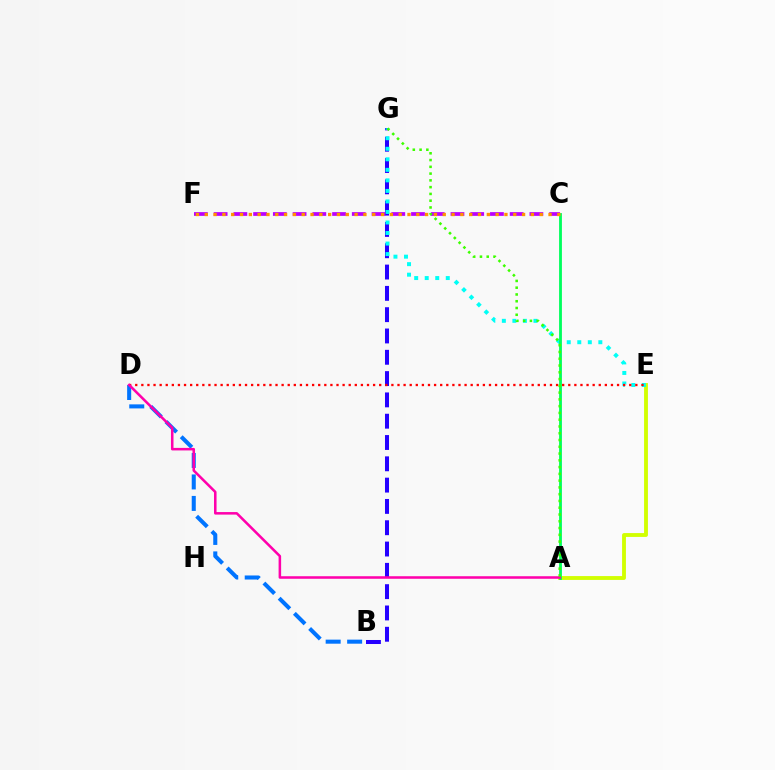{('B', 'G'): [{'color': '#2500ff', 'line_style': 'dashed', 'thickness': 2.89}], ('A', 'E'): [{'color': '#d1ff00', 'line_style': 'solid', 'thickness': 2.77}], ('B', 'D'): [{'color': '#0074ff', 'line_style': 'dashed', 'thickness': 2.92}], ('E', 'G'): [{'color': '#00fff6', 'line_style': 'dotted', 'thickness': 2.86}], ('A', 'C'): [{'color': '#00ff5c', 'line_style': 'solid', 'thickness': 2.03}], ('C', 'F'): [{'color': '#b900ff', 'line_style': 'dashed', 'thickness': 2.68}, {'color': '#ff9400', 'line_style': 'dotted', 'thickness': 2.39}], ('D', 'E'): [{'color': '#ff0000', 'line_style': 'dotted', 'thickness': 1.66}], ('A', 'D'): [{'color': '#ff00ac', 'line_style': 'solid', 'thickness': 1.83}], ('A', 'G'): [{'color': '#3dff00', 'line_style': 'dotted', 'thickness': 1.84}]}